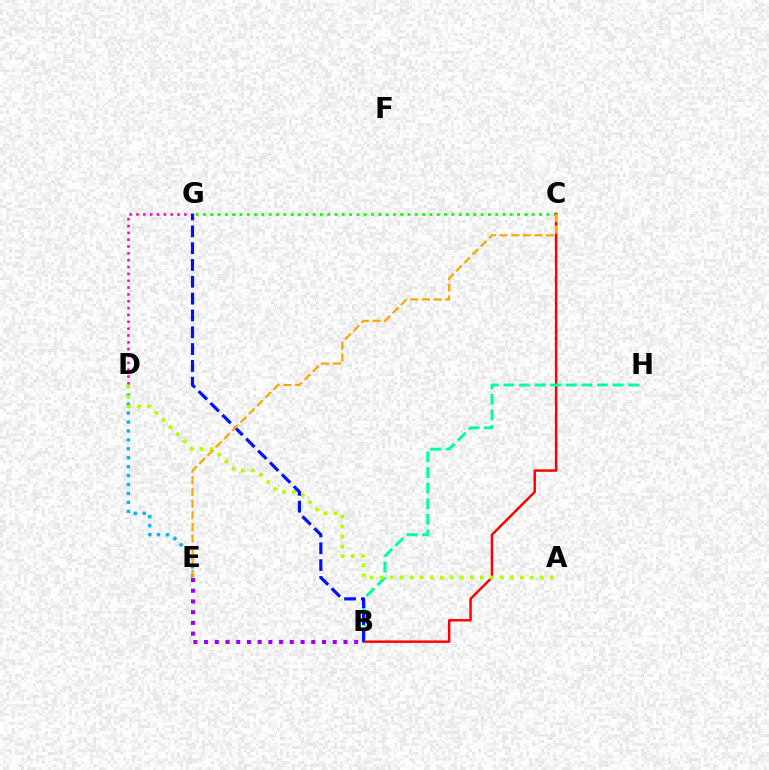{('C', 'G'): [{'color': '#08ff00', 'line_style': 'dotted', 'thickness': 1.99}], ('D', 'G'): [{'color': '#ff00bd', 'line_style': 'dotted', 'thickness': 1.86}], ('D', 'E'): [{'color': '#00b5ff', 'line_style': 'dotted', 'thickness': 2.43}], ('B', 'E'): [{'color': '#9b00ff', 'line_style': 'dotted', 'thickness': 2.91}], ('B', 'C'): [{'color': '#ff0000', 'line_style': 'solid', 'thickness': 1.77}], ('B', 'H'): [{'color': '#00ff9d', 'line_style': 'dashed', 'thickness': 2.12}], ('A', 'D'): [{'color': '#b3ff00', 'line_style': 'dotted', 'thickness': 2.72}], ('B', 'G'): [{'color': '#0010ff', 'line_style': 'dashed', 'thickness': 2.29}], ('C', 'E'): [{'color': '#ffa500', 'line_style': 'dashed', 'thickness': 1.58}]}